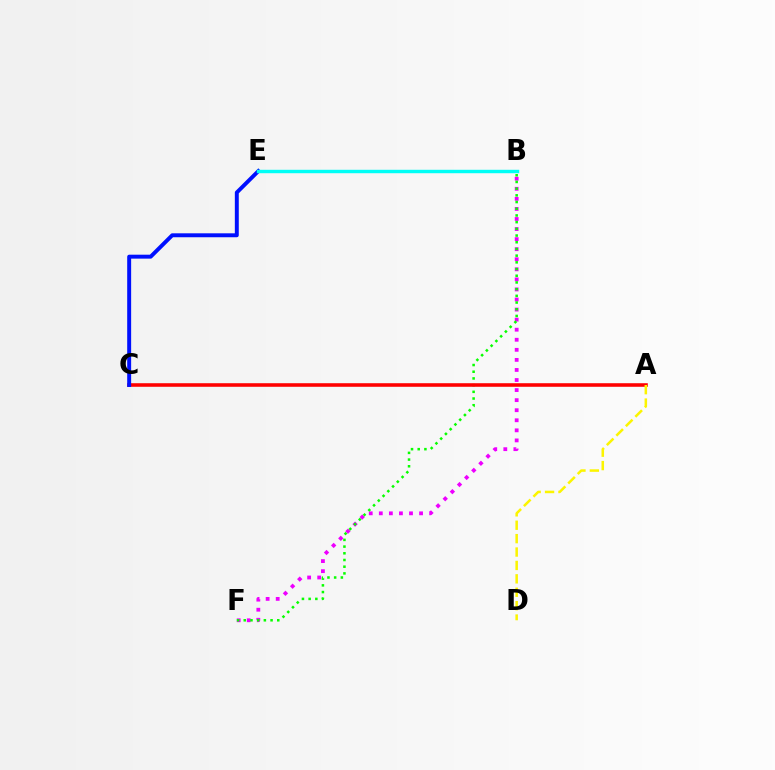{('B', 'F'): [{'color': '#ee00ff', 'line_style': 'dotted', 'thickness': 2.73}, {'color': '#08ff00', 'line_style': 'dotted', 'thickness': 1.82}], ('A', 'C'): [{'color': '#ff0000', 'line_style': 'solid', 'thickness': 2.57}], ('A', 'D'): [{'color': '#fcf500', 'line_style': 'dashed', 'thickness': 1.82}], ('C', 'E'): [{'color': '#0010ff', 'line_style': 'solid', 'thickness': 2.84}], ('B', 'E'): [{'color': '#00fff6', 'line_style': 'solid', 'thickness': 2.46}]}